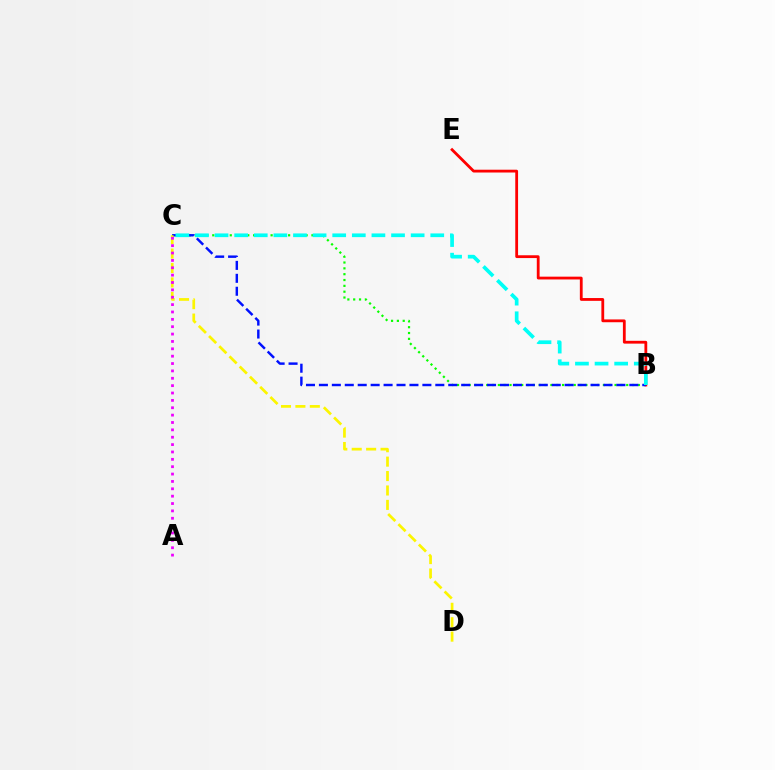{('B', 'C'): [{'color': '#08ff00', 'line_style': 'dotted', 'thickness': 1.59}, {'color': '#0010ff', 'line_style': 'dashed', 'thickness': 1.76}, {'color': '#00fff6', 'line_style': 'dashed', 'thickness': 2.66}], ('B', 'E'): [{'color': '#ff0000', 'line_style': 'solid', 'thickness': 2.02}], ('C', 'D'): [{'color': '#fcf500', 'line_style': 'dashed', 'thickness': 1.96}], ('A', 'C'): [{'color': '#ee00ff', 'line_style': 'dotted', 'thickness': 2.0}]}